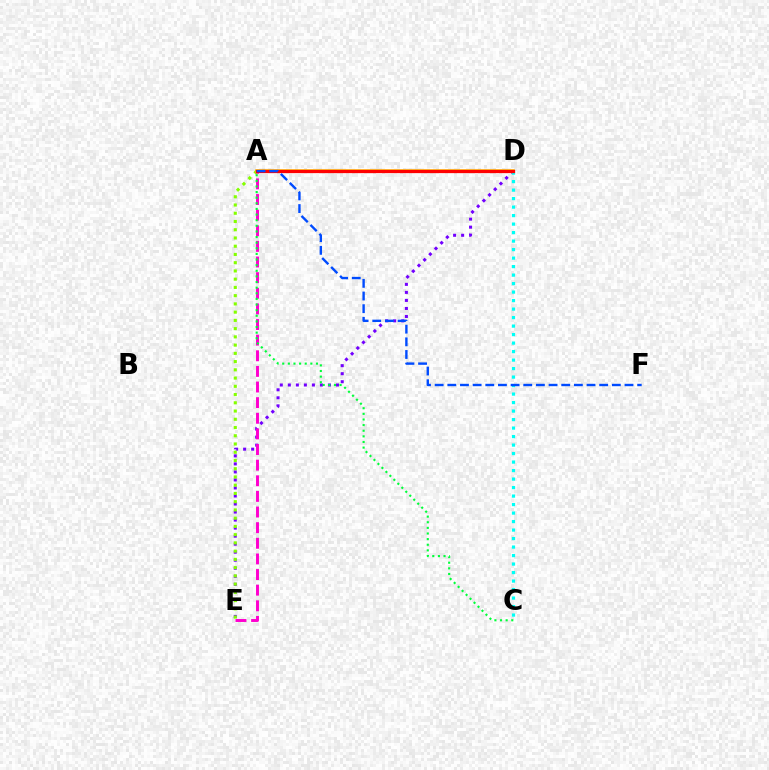{('D', 'E'): [{'color': '#7200ff', 'line_style': 'dotted', 'thickness': 2.18}], ('A', 'E'): [{'color': '#ff00cf', 'line_style': 'dashed', 'thickness': 2.12}, {'color': '#84ff00', 'line_style': 'dotted', 'thickness': 2.24}], ('A', 'D'): [{'color': '#ffbd00', 'line_style': 'solid', 'thickness': 2.54}, {'color': '#ff0000', 'line_style': 'solid', 'thickness': 2.35}], ('C', 'D'): [{'color': '#00fff6', 'line_style': 'dotted', 'thickness': 2.31}], ('A', 'F'): [{'color': '#004bff', 'line_style': 'dashed', 'thickness': 1.72}], ('A', 'C'): [{'color': '#00ff39', 'line_style': 'dotted', 'thickness': 1.53}]}